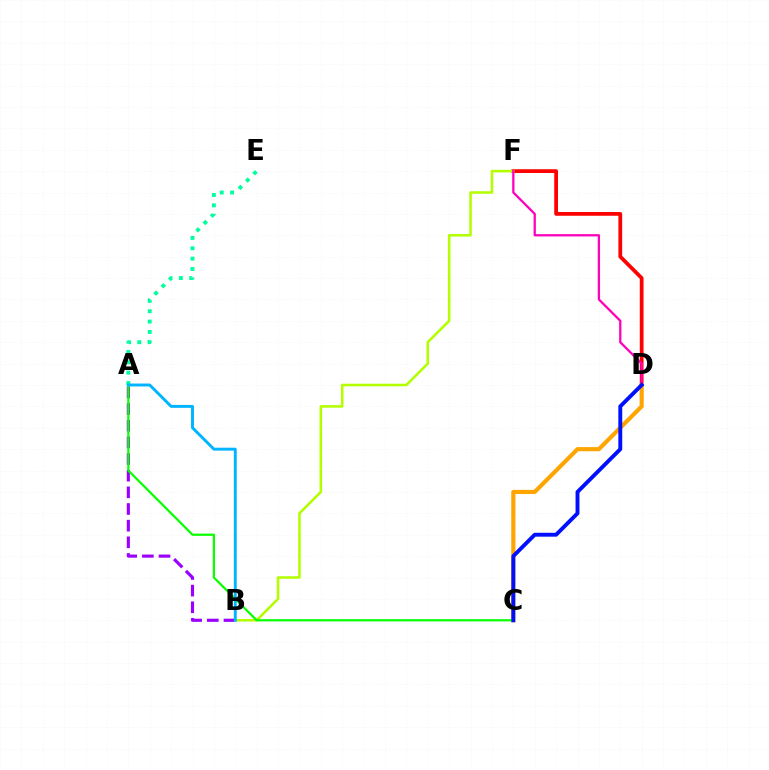{('D', 'F'): [{'color': '#ff0000', 'line_style': 'solid', 'thickness': 2.7}, {'color': '#ff00bd', 'line_style': 'solid', 'thickness': 1.64}], ('A', 'B'): [{'color': '#9b00ff', 'line_style': 'dashed', 'thickness': 2.26}, {'color': '#00b5ff', 'line_style': 'solid', 'thickness': 2.1}], ('C', 'D'): [{'color': '#ffa500', 'line_style': 'solid', 'thickness': 2.98}, {'color': '#0010ff', 'line_style': 'solid', 'thickness': 2.81}], ('A', 'E'): [{'color': '#00ff9d', 'line_style': 'dotted', 'thickness': 2.81}], ('B', 'F'): [{'color': '#b3ff00', 'line_style': 'solid', 'thickness': 1.85}], ('A', 'C'): [{'color': '#08ff00', 'line_style': 'solid', 'thickness': 1.6}]}